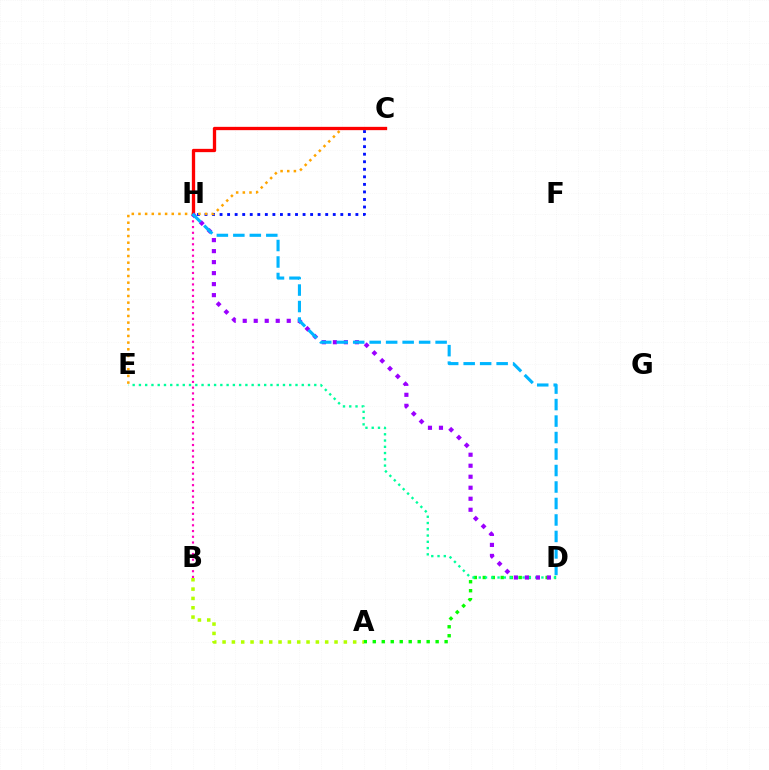{('A', 'D'): [{'color': '#08ff00', 'line_style': 'dotted', 'thickness': 2.44}], ('A', 'B'): [{'color': '#b3ff00', 'line_style': 'dotted', 'thickness': 2.54}], ('C', 'H'): [{'color': '#0010ff', 'line_style': 'dotted', 'thickness': 2.05}, {'color': '#ff0000', 'line_style': 'solid', 'thickness': 2.38}], ('B', 'H'): [{'color': '#ff00bd', 'line_style': 'dotted', 'thickness': 1.56}], ('D', 'E'): [{'color': '#00ff9d', 'line_style': 'dotted', 'thickness': 1.7}], ('C', 'E'): [{'color': '#ffa500', 'line_style': 'dotted', 'thickness': 1.81}], ('D', 'H'): [{'color': '#9b00ff', 'line_style': 'dotted', 'thickness': 2.99}, {'color': '#00b5ff', 'line_style': 'dashed', 'thickness': 2.24}]}